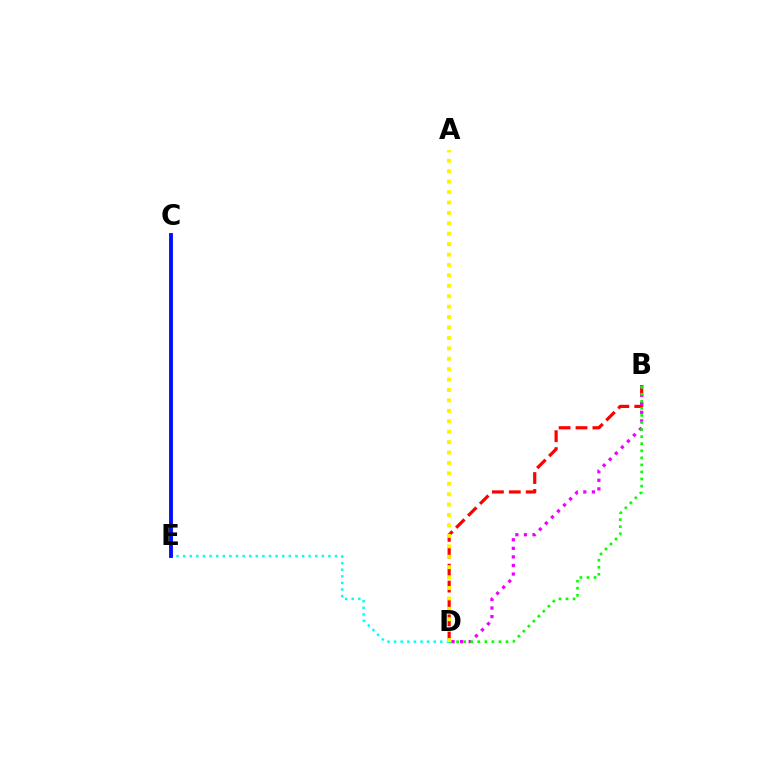{('B', 'D'): [{'color': '#ff0000', 'line_style': 'dashed', 'thickness': 2.3}, {'color': '#ee00ff', 'line_style': 'dotted', 'thickness': 2.33}, {'color': '#08ff00', 'line_style': 'dotted', 'thickness': 1.92}], ('D', 'E'): [{'color': '#00fff6', 'line_style': 'dotted', 'thickness': 1.79}], ('C', 'E'): [{'color': '#0010ff', 'line_style': 'solid', 'thickness': 2.79}], ('A', 'D'): [{'color': '#fcf500', 'line_style': 'dotted', 'thickness': 2.83}]}